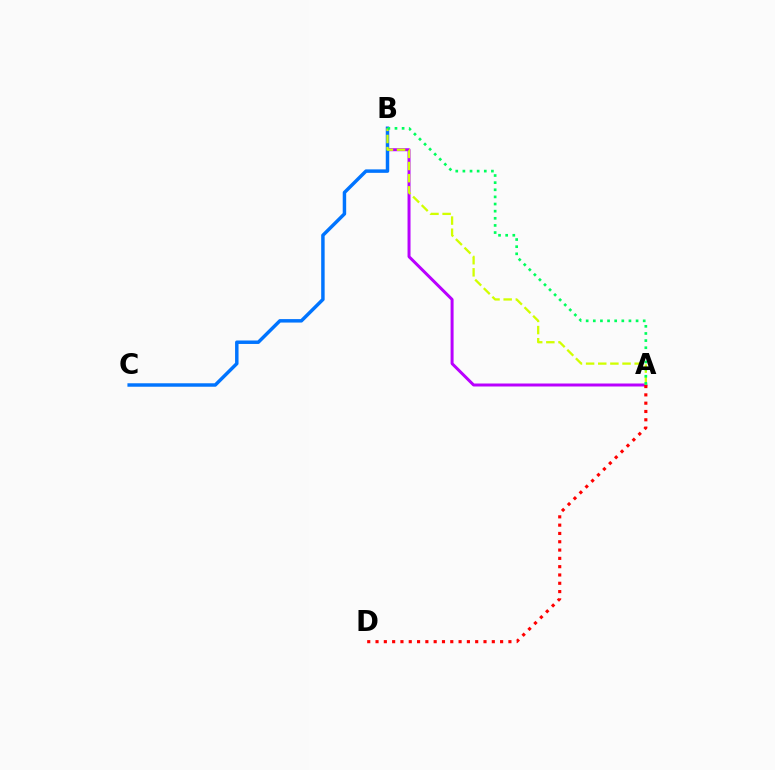{('A', 'B'): [{'color': '#b900ff', 'line_style': 'solid', 'thickness': 2.15}, {'color': '#d1ff00', 'line_style': 'dashed', 'thickness': 1.65}, {'color': '#00ff5c', 'line_style': 'dotted', 'thickness': 1.94}], ('B', 'C'): [{'color': '#0074ff', 'line_style': 'solid', 'thickness': 2.49}], ('A', 'D'): [{'color': '#ff0000', 'line_style': 'dotted', 'thickness': 2.26}]}